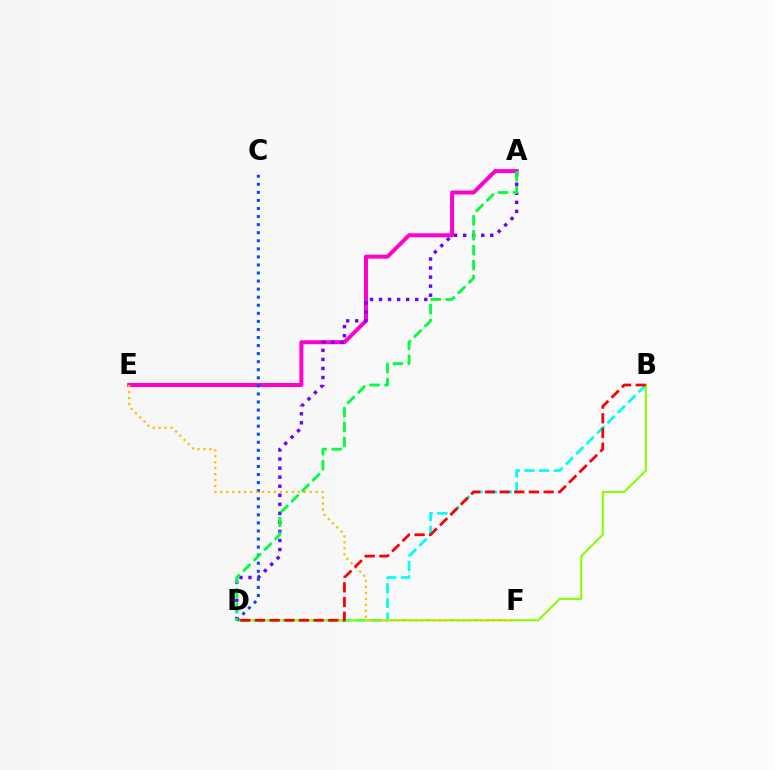{('B', 'D'): [{'color': '#00fff6', 'line_style': 'dashed', 'thickness': 1.99}, {'color': '#84ff00', 'line_style': 'solid', 'thickness': 1.5}, {'color': '#ff0000', 'line_style': 'dashed', 'thickness': 1.99}], ('A', 'E'): [{'color': '#ff00cf', 'line_style': 'solid', 'thickness': 2.88}], ('A', 'D'): [{'color': '#7200ff', 'line_style': 'dotted', 'thickness': 2.46}, {'color': '#00ff39', 'line_style': 'dashed', 'thickness': 2.03}], ('C', 'D'): [{'color': '#004bff', 'line_style': 'dotted', 'thickness': 2.19}], ('E', 'F'): [{'color': '#ffbd00', 'line_style': 'dotted', 'thickness': 1.62}]}